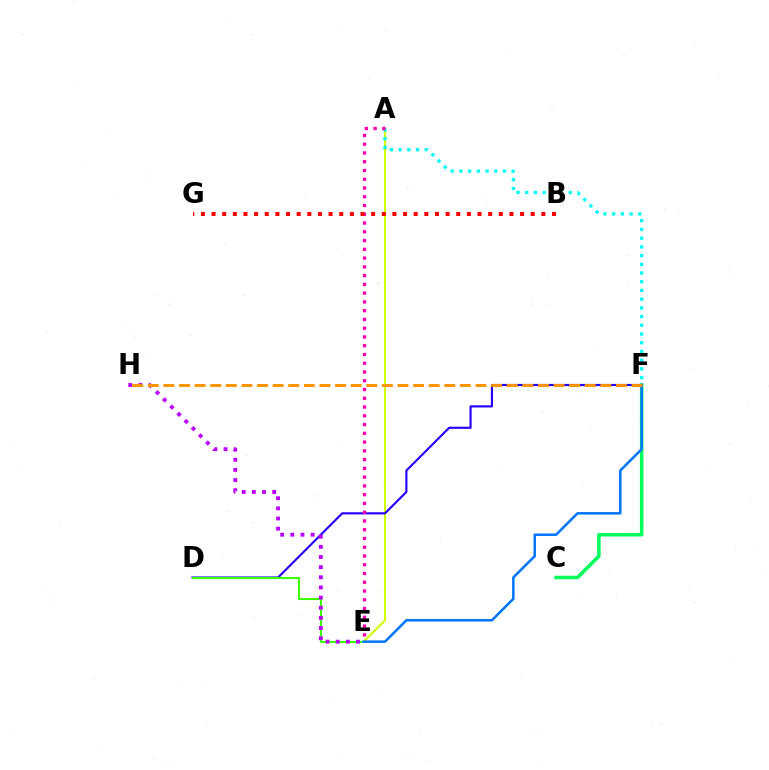{('A', 'E'): [{'color': '#d1ff00', 'line_style': 'solid', 'thickness': 1.51}, {'color': '#ff00ac', 'line_style': 'dotted', 'thickness': 2.38}], ('D', 'F'): [{'color': '#2500ff', 'line_style': 'solid', 'thickness': 1.55}], ('A', 'F'): [{'color': '#00fff6', 'line_style': 'dotted', 'thickness': 2.37}], ('D', 'E'): [{'color': '#3dff00', 'line_style': 'solid', 'thickness': 1.52}], ('E', 'H'): [{'color': '#b900ff', 'line_style': 'dotted', 'thickness': 2.76}], ('B', 'G'): [{'color': '#ff0000', 'line_style': 'dotted', 'thickness': 2.89}], ('C', 'F'): [{'color': '#00ff5c', 'line_style': 'solid', 'thickness': 2.55}], ('E', 'F'): [{'color': '#0074ff', 'line_style': 'solid', 'thickness': 1.79}], ('F', 'H'): [{'color': '#ff9400', 'line_style': 'dashed', 'thickness': 2.12}]}